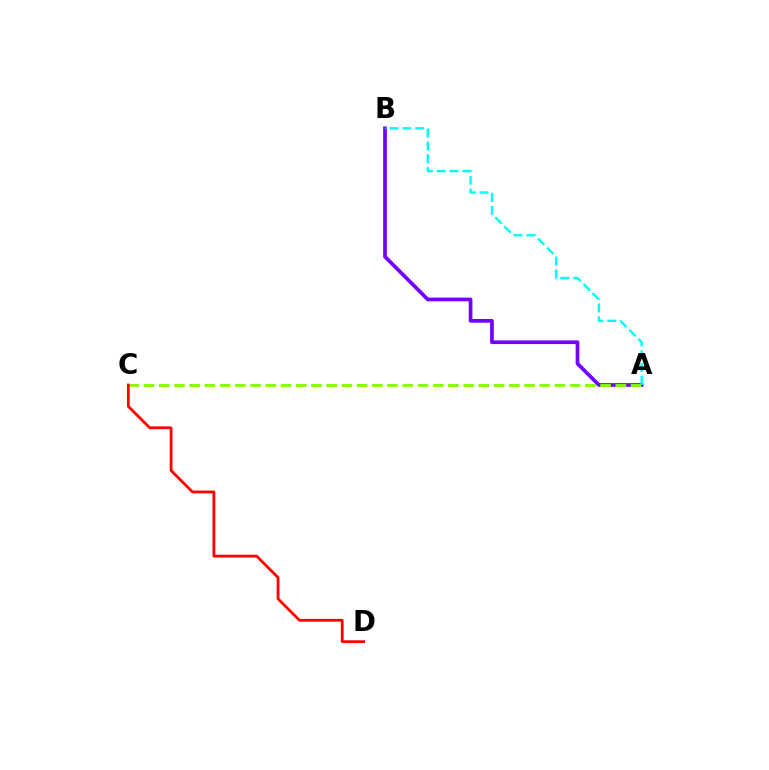{('A', 'B'): [{'color': '#7200ff', 'line_style': 'solid', 'thickness': 2.66}, {'color': '#00fff6', 'line_style': 'dashed', 'thickness': 1.75}], ('A', 'C'): [{'color': '#84ff00', 'line_style': 'dashed', 'thickness': 2.07}], ('C', 'D'): [{'color': '#ff0000', 'line_style': 'solid', 'thickness': 2.01}]}